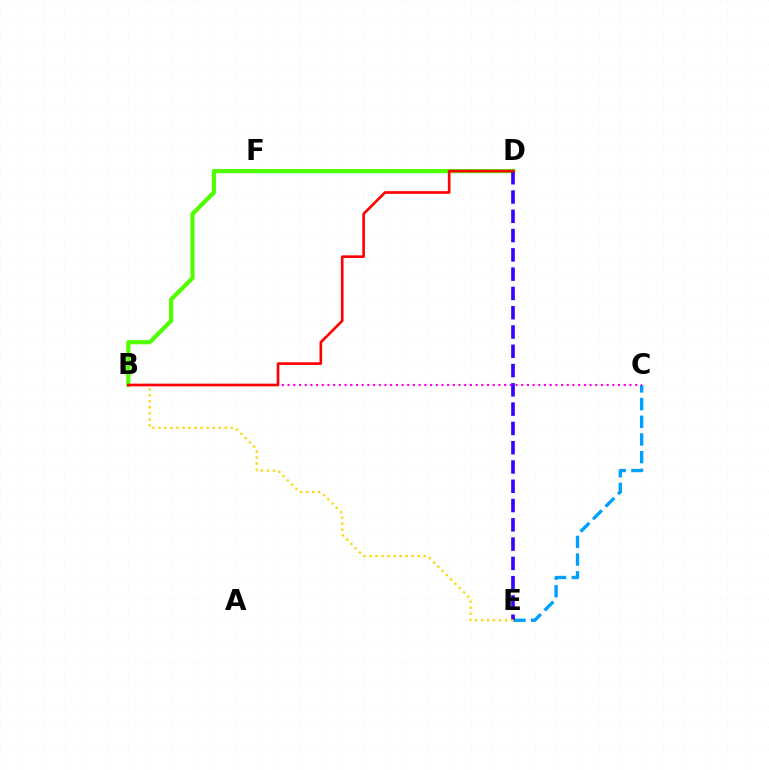{('C', 'E'): [{'color': '#009eff', 'line_style': 'dashed', 'thickness': 2.4}], ('D', 'F'): [{'color': '#00ff86', 'line_style': 'dashed', 'thickness': 2.26}], ('B', 'D'): [{'color': '#4fff00', 'line_style': 'solid', 'thickness': 2.99}, {'color': '#ff0000', 'line_style': 'solid', 'thickness': 1.9}], ('B', 'C'): [{'color': '#ff00ed', 'line_style': 'dotted', 'thickness': 1.55}], ('D', 'E'): [{'color': '#3700ff', 'line_style': 'dashed', 'thickness': 2.62}], ('B', 'E'): [{'color': '#ffd500', 'line_style': 'dotted', 'thickness': 1.64}]}